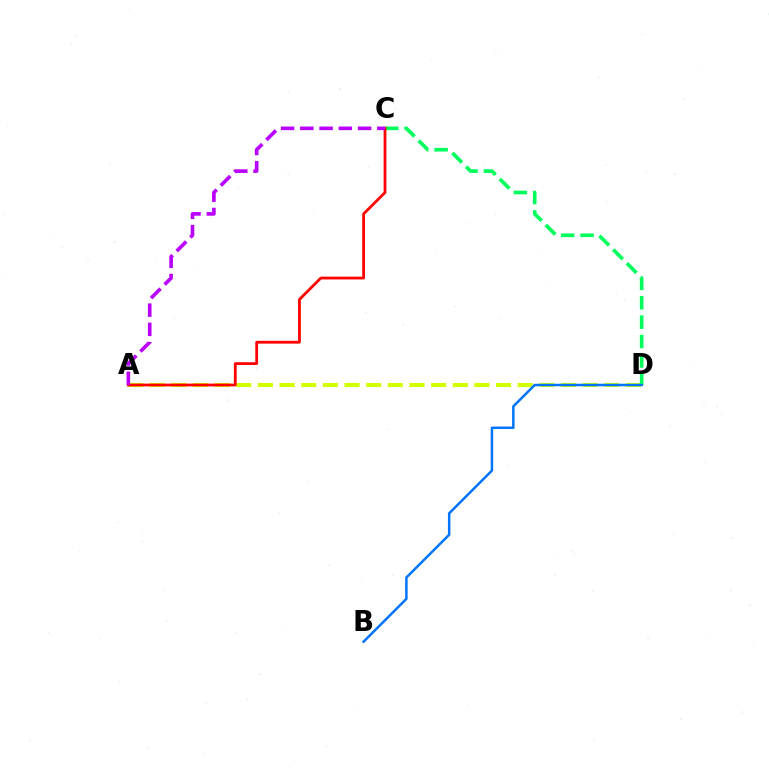{('A', 'D'): [{'color': '#d1ff00', 'line_style': 'dashed', 'thickness': 2.94}], ('C', 'D'): [{'color': '#00ff5c', 'line_style': 'dashed', 'thickness': 2.63}], ('A', 'C'): [{'color': '#ff0000', 'line_style': 'solid', 'thickness': 2.0}, {'color': '#b900ff', 'line_style': 'dashed', 'thickness': 2.62}], ('B', 'D'): [{'color': '#0074ff', 'line_style': 'solid', 'thickness': 1.79}]}